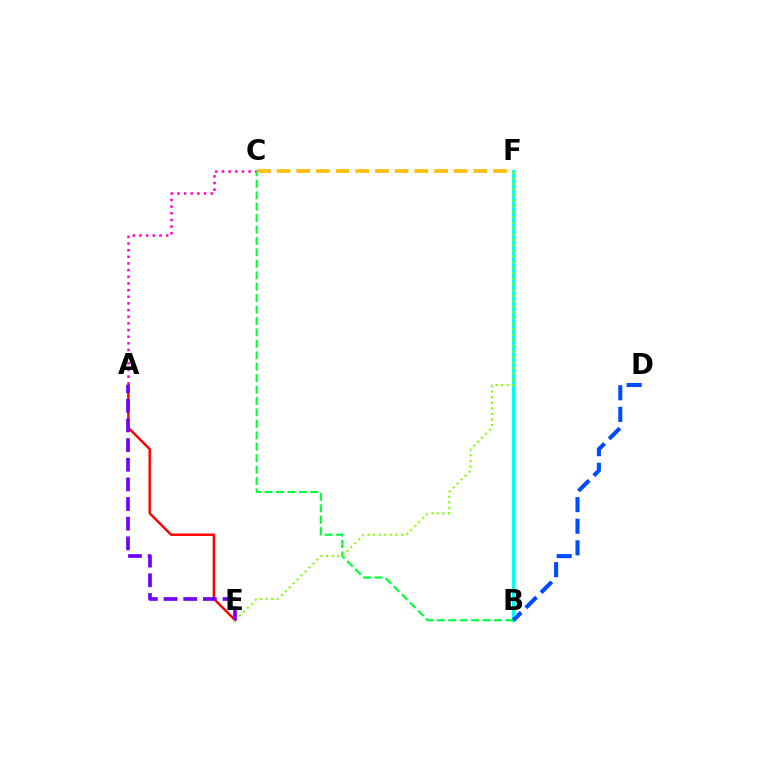{('A', 'C'): [{'color': '#ff00cf', 'line_style': 'dotted', 'thickness': 1.81}], ('B', 'F'): [{'color': '#00fff6', 'line_style': 'solid', 'thickness': 2.21}], ('B', 'C'): [{'color': '#00ff39', 'line_style': 'dashed', 'thickness': 1.55}], ('B', 'D'): [{'color': '#004bff', 'line_style': 'dashed', 'thickness': 2.93}], ('C', 'F'): [{'color': '#ffbd00', 'line_style': 'dashed', 'thickness': 2.67}], ('A', 'E'): [{'color': '#ff0000', 'line_style': 'solid', 'thickness': 1.76}, {'color': '#7200ff', 'line_style': 'dashed', 'thickness': 2.67}], ('E', 'F'): [{'color': '#84ff00', 'line_style': 'dotted', 'thickness': 1.52}]}